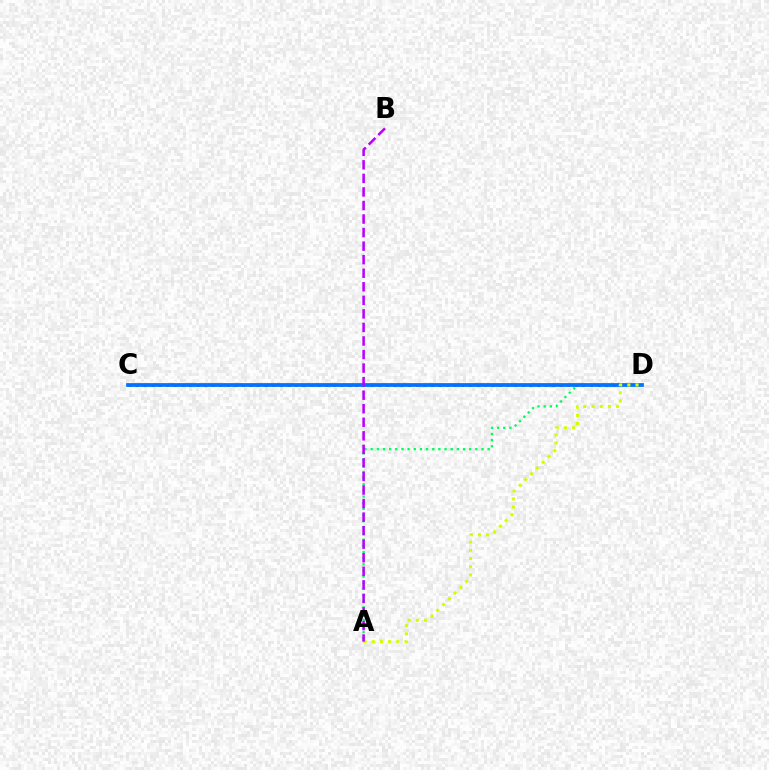{('C', 'D'): [{'color': '#ff0000', 'line_style': 'dotted', 'thickness': 2.06}, {'color': '#0074ff', 'line_style': 'solid', 'thickness': 2.72}], ('A', 'D'): [{'color': '#00ff5c', 'line_style': 'dotted', 'thickness': 1.67}, {'color': '#d1ff00', 'line_style': 'dotted', 'thickness': 2.22}], ('A', 'B'): [{'color': '#b900ff', 'line_style': 'dashed', 'thickness': 1.84}]}